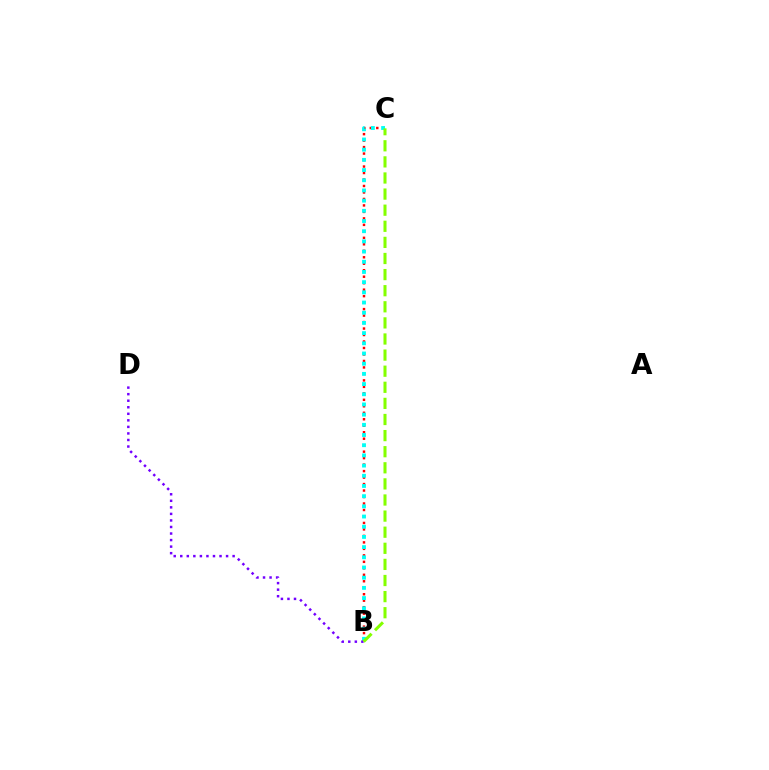{('B', 'C'): [{'color': '#ff0000', 'line_style': 'dotted', 'thickness': 1.76}, {'color': '#00fff6', 'line_style': 'dotted', 'thickness': 2.77}, {'color': '#84ff00', 'line_style': 'dashed', 'thickness': 2.19}], ('B', 'D'): [{'color': '#7200ff', 'line_style': 'dotted', 'thickness': 1.78}]}